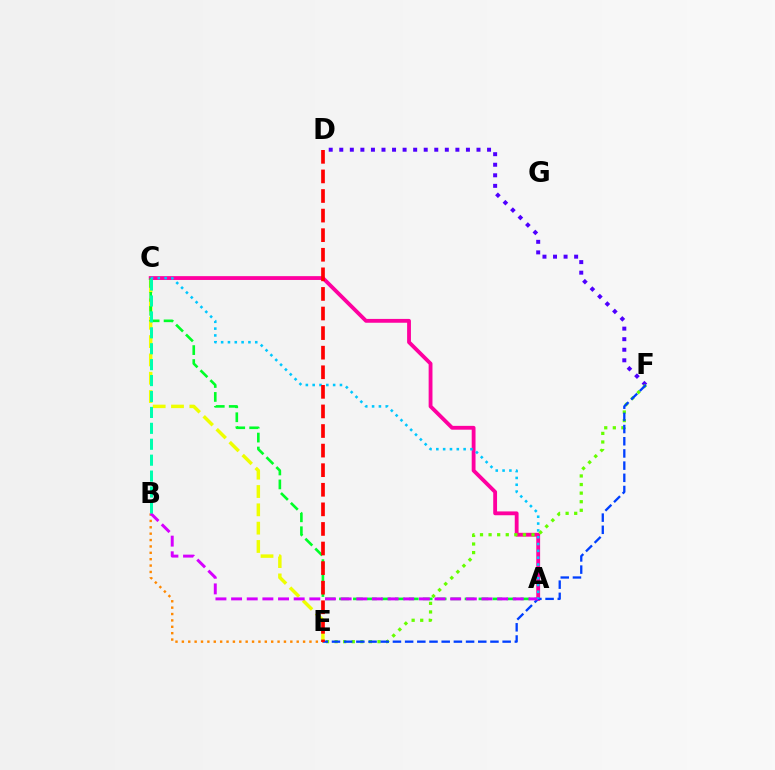{('C', 'E'): [{'color': '#eeff00', 'line_style': 'dashed', 'thickness': 2.49}], ('A', 'C'): [{'color': '#ff00a0', 'line_style': 'solid', 'thickness': 2.76}, {'color': '#00ff27', 'line_style': 'dashed', 'thickness': 1.9}, {'color': '#00c7ff', 'line_style': 'dotted', 'thickness': 1.85}], ('D', 'F'): [{'color': '#4f00ff', 'line_style': 'dotted', 'thickness': 2.87}], ('E', 'F'): [{'color': '#66ff00', 'line_style': 'dotted', 'thickness': 2.33}, {'color': '#003fff', 'line_style': 'dashed', 'thickness': 1.66}], ('B', 'E'): [{'color': '#ff8800', 'line_style': 'dotted', 'thickness': 1.73}], ('A', 'B'): [{'color': '#d600ff', 'line_style': 'dashed', 'thickness': 2.13}], ('B', 'C'): [{'color': '#00ffaf', 'line_style': 'dashed', 'thickness': 2.16}], ('D', 'E'): [{'color': '#ff0000', 'line_style': 'dashed', 'thickness': 2.66}]}